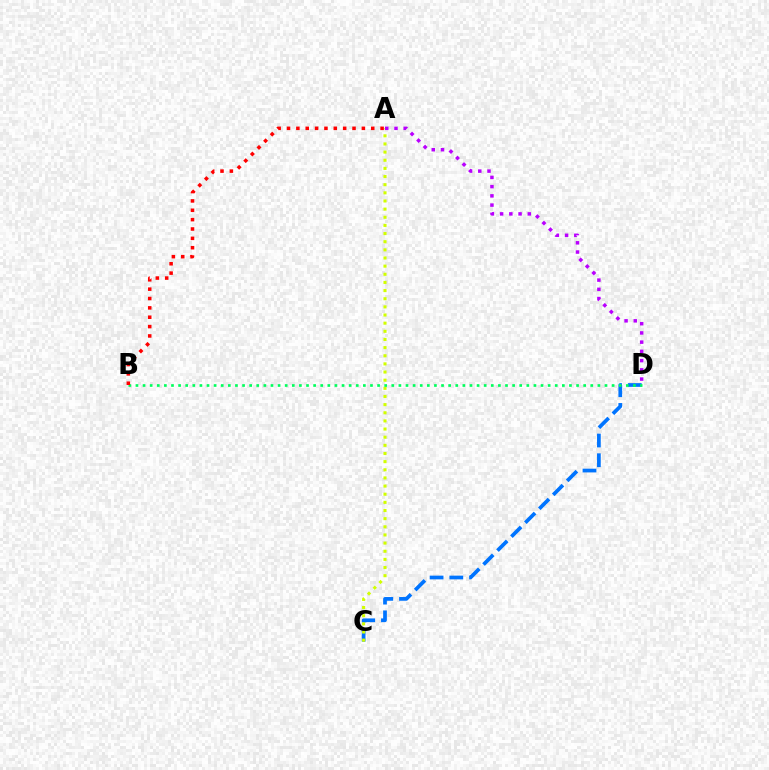{('C', 'D'): [{'color': '#0074ff', 'line_style': 'dashed', 'thickness': 2.68}], ('A', 'C'): [{'color': '#d1ff00', 'line_style': 'dotted', 'thickness': 2.21}], ('B', 'D'): [{'color': '#00ff5c', 'line_style': 'dotted', 'thickness': 1.93}], ('A', 'B'): [{'color': '#ff0000', 'line_style': 'dotted', 'thickness': 2.54}], ('A', 'D'): [{'color': '#b900ff', 'line_style': 'dotted', 'thickness': 2.51}]}